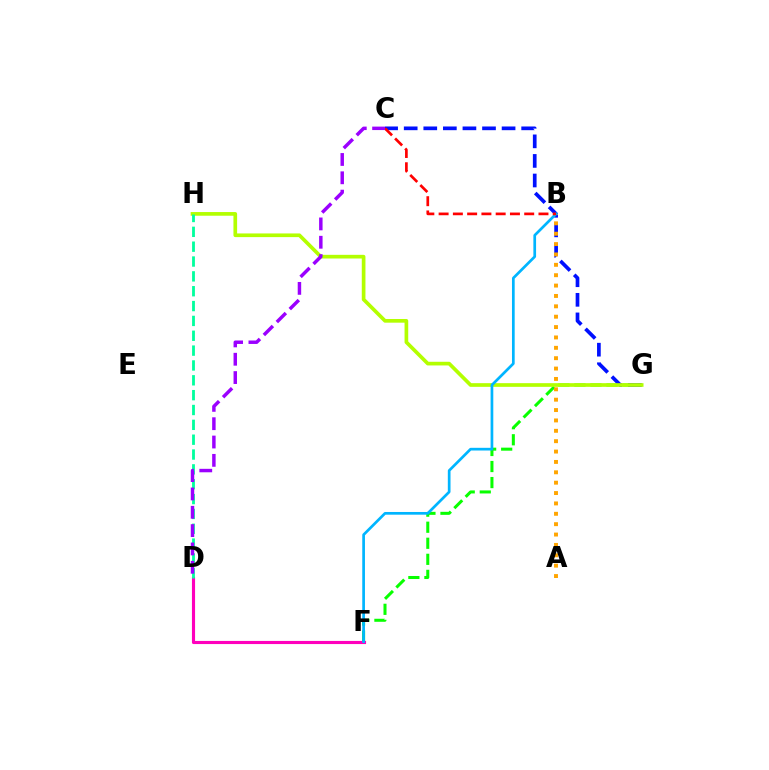{('F', 'G'): [{'color': '#08ff00', 'line_style': 'dashed', 'thickness': 2.18}], ('C', 'G'): [{'color': '#0010ff', 'line_style': 'dashed', 'thickness': 2.66}], ('G', 'H'): [{'color': '#b3ff00', 'line_style': 'solid', 'thickness': 2.65}], ('D', 'F'): [{'color': '#ff00bd', 'line_style': 'solid', 'thickness': 2.25}], ('A', 'B'): [{'color': '#ffa500', 'line_style': 'dotted', 'thickness': 2.82}], ('B', 'F'): [{'color': '#00b5ff', 'line_style': 'solid', 'thickness': 1.95}], ('D', 'H'): [{'color': '#00ff9d', 'line_style': 'dashed', 'thickness': 2.02}], ('B', 'C'): [{'color': '#ff0000', 'line_style': 'dashed', 'thickness': 1.94}], ('C', 'D'): [{'color': '#9b00ff', 'line_style': 'dashed', 'thickness': 2.49}]}